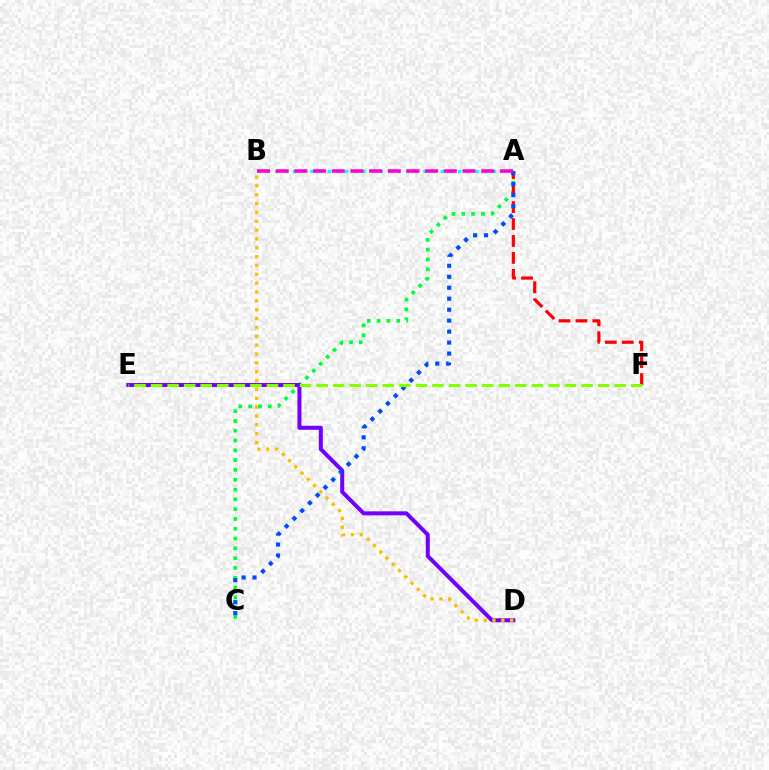{('A', 'C'): [{'color': '#00ff39', 'line_style': 'dotted', 'thickness': 2.66}, {'color': '#004bff', 'line_style': 'dotted', 'thickness': 2.98}], ('D', 'E'): [{'color': '#7200ff', 'line_style': 'solid', 'thickness': 2.89}], ('A', 'B'): [{'color': '#00fff6', 'line_style': 'dotted', 'thickness': 2.36}, {'color': '#ff00cf', 'line_style': 'dashed', 'thickness': 2.54}], ('A', 'F'): [{'color': '#ff0000', 'line_style': 'dashed', 'thickness': 2.3}], ('E', 'F'): [{'color': '#84ff00', 'line_style': 'dashed', 'thickness': 2.25}], ('B', 'D'): [{'color': '#ffbd00', 'line_style': 'dotted', 'thickness': 2.4}]}